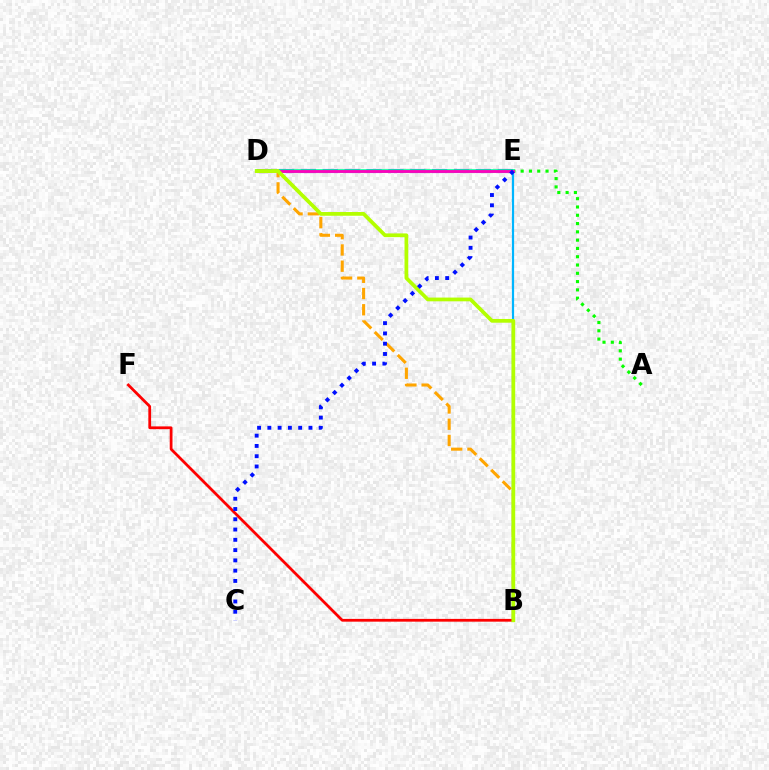{('A', 'E'): [{'color': '#08ff00', 'line_style': 'dotted', 'thickness': 2.25}], ('B', 'E'): [{'color': '#00b5ff', 'line_style': 'solid', 'thickness': 1.59}], ('D', 'E'): [{'color': '#9b00ff', 'line_style': 'dashed', 'thickness': 2.97}, {'color': '#00ff9d', 'line_style': 'solid', 'thickness': 2.6}, {'color': '#ff00bd', 'line_style': 'solid', 'thickness': 2.04}], ('B', 'D'): [{'color': '#ffa500', 'line_style': 'dashed', 'thickness': 2.21}, {'color': '#b3ff00', 'line_style': 'solid', 'thickness': 2.69}], ('B', 'F'): [{'color': '#ff0000', 'line_style': 'solid', 'thickness': 1.99}], ('C', 'E'): [{'color': '#0010ff', 'line_style': 'dotted', 'thickness': 2.79}]}